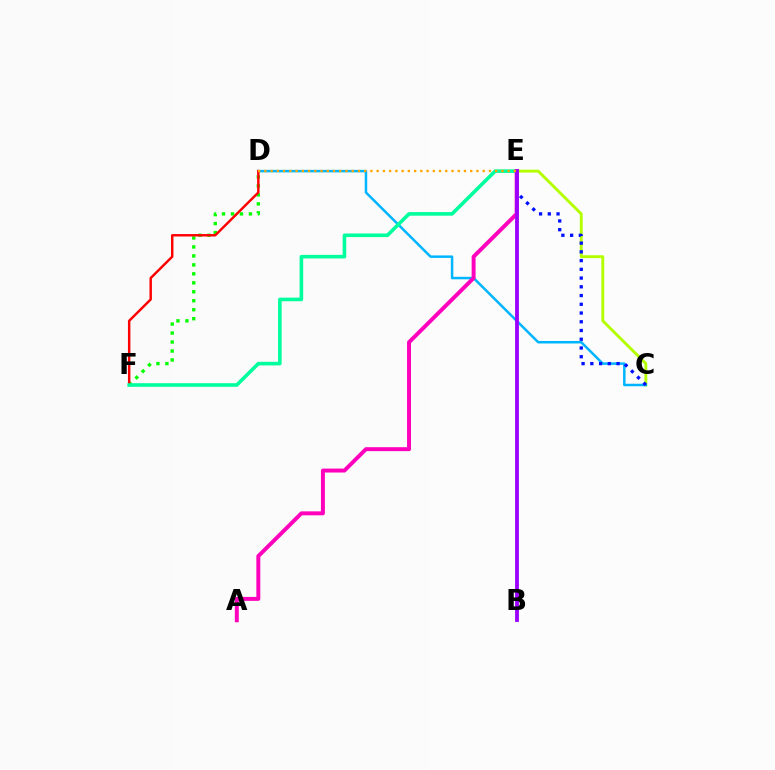{('C', 'E'): [{'color': '#b3ff00', 'line_style': 'solid', 'thickness': 2.08}, {'color': '#0010ff', 'line_style': 'dotted', 'thickness': 2.37}], ('C', 'D'): [{'color': '#00b5ff', 'line_style': 'solid', 'thickness': 1.8}], ('D', 'F'): [{'color': '#08ff00', 'line_style': 'dotted', 'thickness': 2.44}, {'color': '#ff0000', 'line_style': 'solid', 'thickness': 1.76}], ('E', 'F'): [{'color': '#00ff9d', 'line_style': 'solid', 'thickness': 2.59}], ('A', 'E'): [{'color': '#ff00bd', 'line_style': 'solid', 'thickness': 2.85}], ('B', 'E'): [{'color': '#9b00ff', 'line_style': 'solid', 'thickness': 2.74}], ('D', 'E'): [{'color': '#ffa500', 'line_style': 'dotted', 'thickness': 1.69}]}